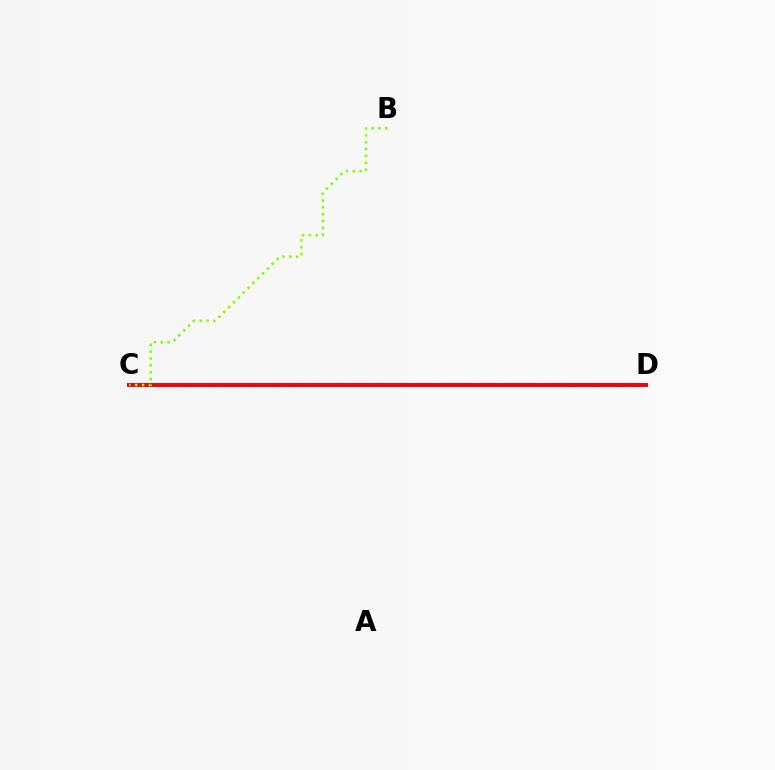{('C', 'D'): [{'color': '#00fff6', 'line_style': 'dashed', 'thickness': 2.91}, {'color': '#7200ff', 'line_style': 'solid', 'thickness': 2.74}, {'color': '#ff0000', 'line_style': 'solid', 'thickness': 2.65}], ('B', 'C'): [{'color': '#84ff00', 'line_style': 'dotted', 'thickness': 1.86}]}